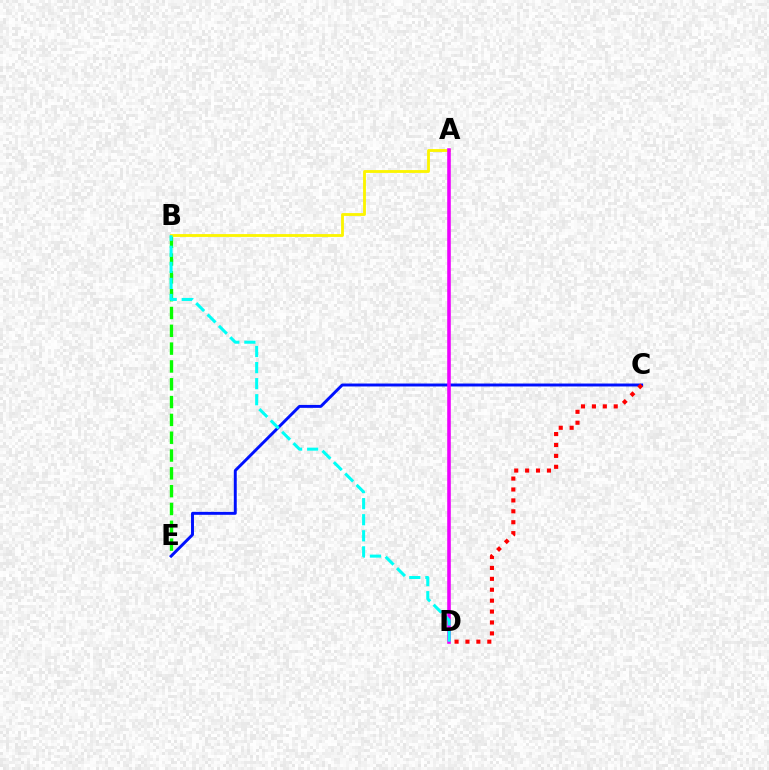{('B', 'E'): [{'color': '#08ff00', 'line_style': 'dashed', 'thickness': 2.42}], ('A', 'B'): [{'color': '#fcf500', 'line_style': 'solid', 'thickness': 2.04}], ('C', 'E'): [{'color': '#0010ff', 'line_style': 'solid', 'thickness': 2.11}], ('C', 'D'): [{'color': '#ff0000', 'line_style': 'dotted', 'thickness': 2.96}], ('A', 'D'): [{'color': '#ee00ff', 'line_style': 'solid', 'thickness': 2.57}], ('B', 'D'): [{'color': '#00fff6', 'line_style': 'dashed', 'thickness': 2.18}]}